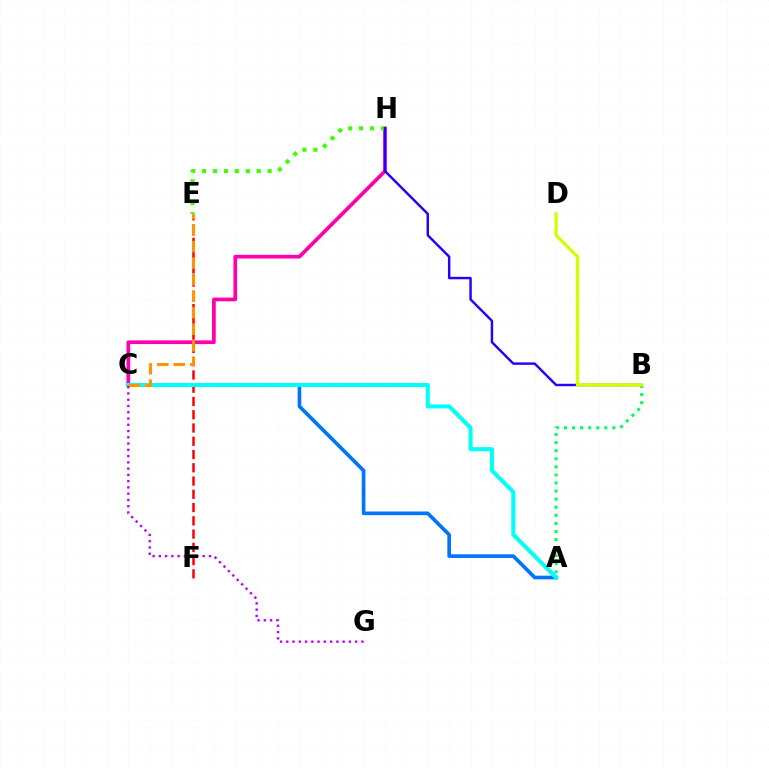{('C', 'H'): [{'color': '#ff00ac', 'line_style': 'solid', 'thickness': 2.67}], ('E', 'F'): [{'color': '#ff0000', 'line_style': 'dashed', 'thickness': 1.8}], ('A', 'C'): [{'color': '#0074ff', 'line_style': 'solid', 'thickness': 2.63}, {'color': '#00fff6', 'line_style': 'solid', 'thickness': 2.92}], ('E', 'H'): [{'color': '#3dff00', 'line_style': 'dotted', 'thickness': 2.97}], ('C', 'E'): [{'color': '#ff9400', 'line_style': 'dashed', 'thickness': 2.24}], ('A', 'B'): [{'color': '#00ff5c', 'line_style': 'dotted', 'thickness': 2.19}], ('C', 'G'): [{'color': '#b900ff', 'line_style': 'dotted', 'thickness': 1.7}], ('B', 'H'): [{'color': '#2500ff', 'line_style': 'solid', 'thickness': 1.75}], ('B', 'D'): [{'color': '#d1ff00', 'line_style': 'solid', 'thickness': 2.35}]}